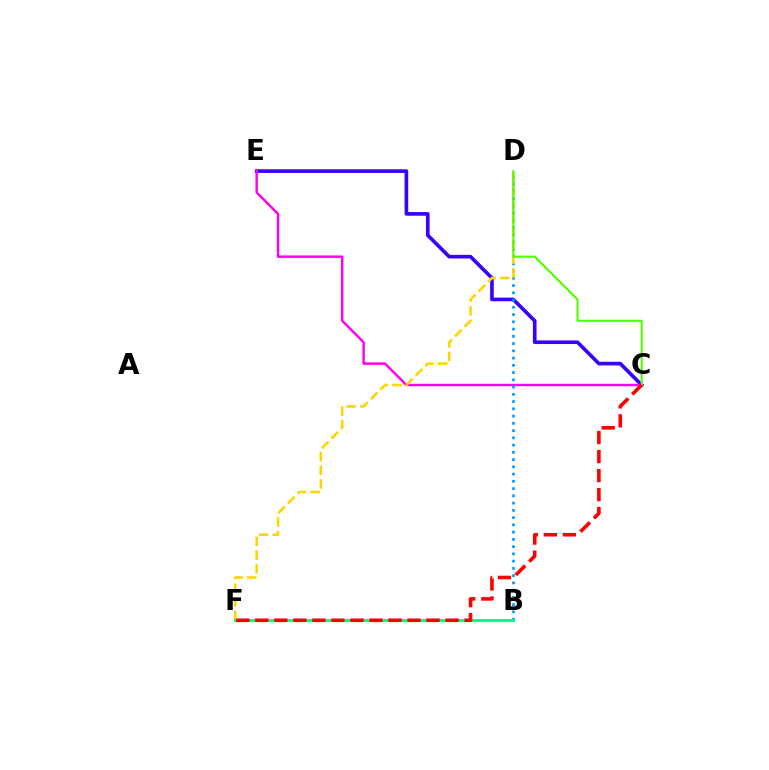{('C', 'E'): [{'color': '#3700ff', 'line_style': 'solid', 'thickness': 2.62}, {'color': '#ff00ed', 'line_style': 'solid', 'thickness': 1.74}], ('B', 'D'): [{'color': '#009eff', 'line_style': 'dotted', 'thickness': 1.97}], ('D', 'F'): [{'color': '#ffd500', 'line_style': 'dashed', 'thickness': 1.85}], ('C', 'D'): [{'color': '#4fff00', 'line_style': 'solid', 'thickness': 1.52}], ('B', 'F'): [{'color': '#00ff86', 'line_style': 'solid', 'thickness': 2.12}], ('C', 'F'): [{'color': '#ff0000', 'line_style': 'dashed', 'thickness': 2.59}]}